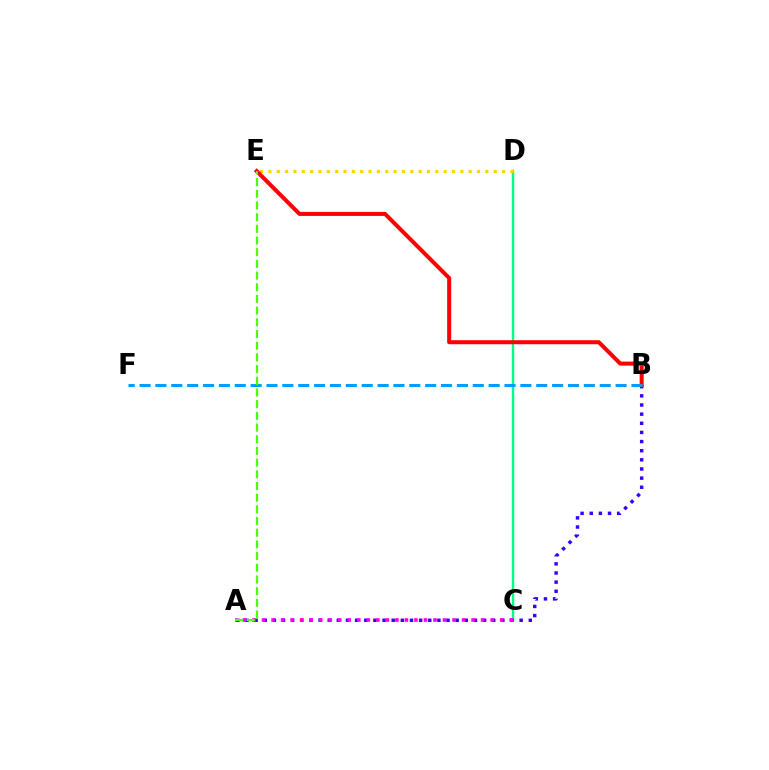{('C', 'D'): [{'color': '#00ff86', 'line_style': 'solid', 'thickness': 1.74}], ('A', 'B'): [{'color': '#3700ff', 'line_style': 'dotted', 'thickness': 2.48}], ('A', 'C'): [{'color': '#ff00ed', 'line_style': 'dotted', 'thickness': 2.59}], ('D', 'E'): [{'color': '#ffd500', 'line_style': 'dotted', 'thickness': 2.27}], ('B', 'E'): [{'color': '#ff0000', 'line_style': 'solid', 'thickness': 2.9}], ('B', 'F'): [{'color': '#009eff', 'line_style': 'dashed', 'thickness': 2.16}], ('A', 'E'): [{'color': '#4fff00', 'line_style': 'dashed', 'thickness': 1.59}]}